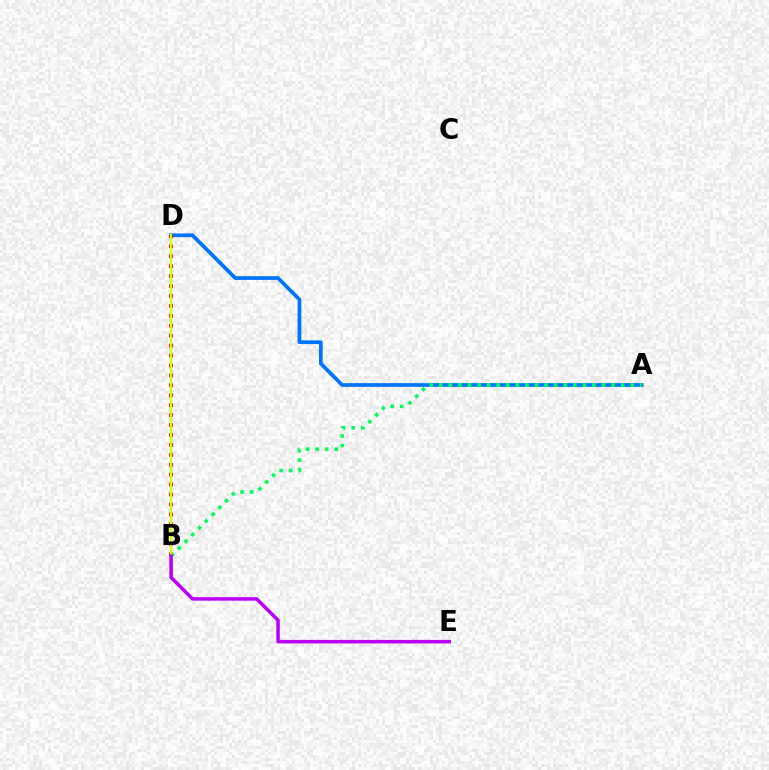{('A', 'D'): [{'color': '#0074ff', 'line_style': 'solid', 'thickness': 2.69}], ('B', 'D'): [{'color': '#ff0000', 'line_style': 'dotted', 'thickness': 2.7}, {'color': '#d1ff00', 'line_style': 'solid', 'thickness': 1.57}], ('A', 'B'): [{'color': '#00ff5c', 'line_style': 'dotted', 'thickness': 2.6}], ('B', 'E'): [{'color': '#b900ff', 'line_style': 'solid', 'thickness': 2.54}]}